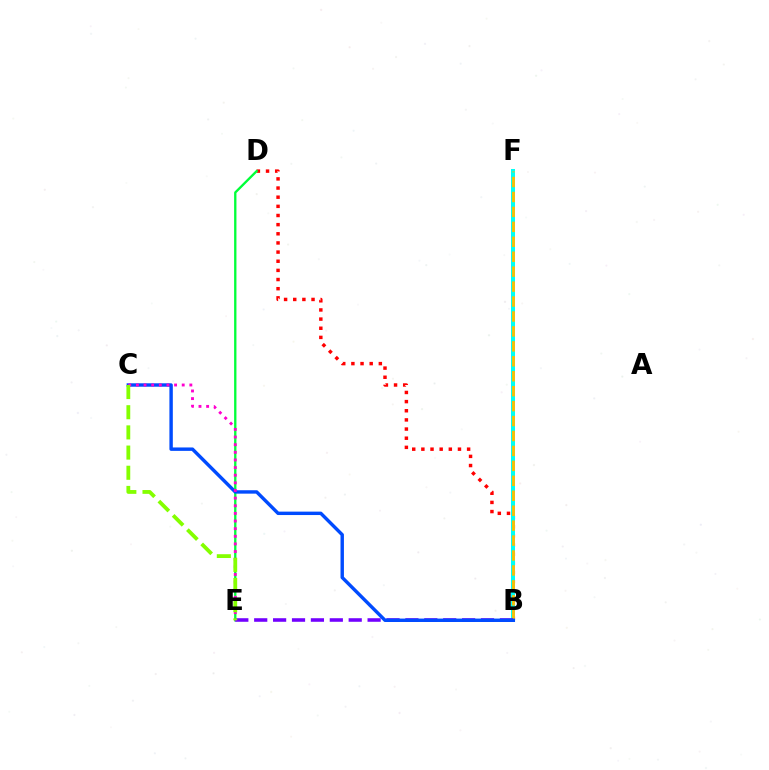{('B', 'D'): [{'color': '#ff0000', 'line_style': 'dotted', 'thickness': 2.49}], ('D', 'E'): [{'color': '#00ff39', 'line_style': 'solid', 'thickness': 1.68}], ('B', 'F'): [{'color': '#00fff6', 'line_style': 'solid', 'thickness': 2.89}, {'color': '#ffbd00', 'line_style': 'dashed', 'thickness': 2.03}], ('B', 'E'): [{'color': '#7200ff', 'line_style': 'dashed', 'thickness': 2.57}], ('B', 'C'): [{'color': '#004bff', 'line_style': 'solid', 'thickness': 2.46}], ('C', 'E'): [{'color': '#ff00cf', 'line_style': 'dotted', 'thickness': 2.07}, {'color': '#84ff00', 'line_style': 'dashed', 'thickness': 2.74}]}